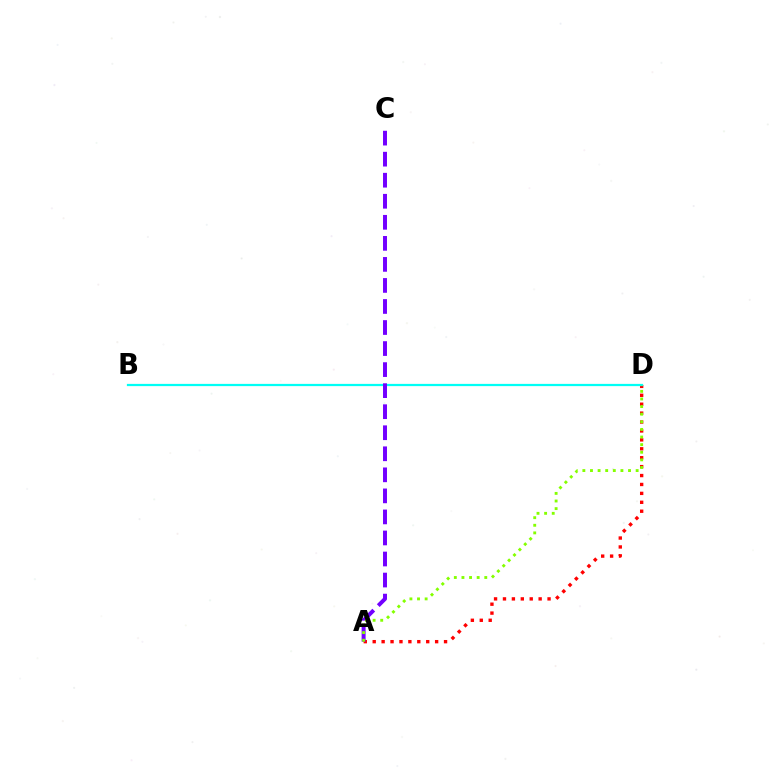{('A', 'D'): [{'color': '#ff0000', 'line_style': 'dotted', 'thickness': 2.42}, {'color': '#84ff00', 'line_style': 'dotted', 'thickness': 2.07}], ('B', 'D'): [{'color': '#00fff6', 'line_style': 'solid', 'thickness': 1.61}], ('A', 'C'): [{'color': '#7200ff', 'line_style': 'dashed', 'thickness': 2.86}]}